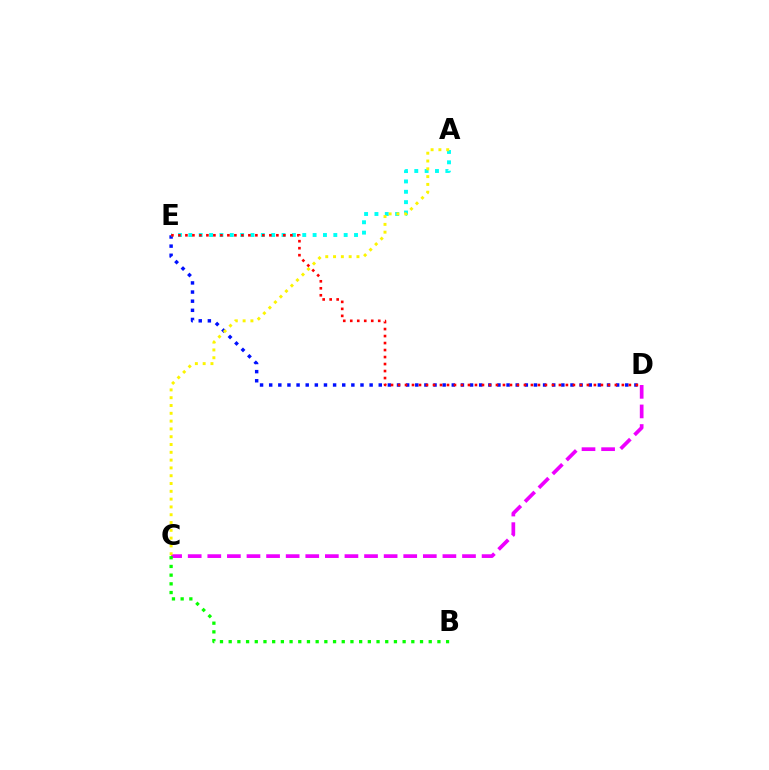{('D', 'E'): [{'color': '#0010ff', 'line_style': 'dotted', 'thickness': 2.48}, {'color': '#ff0000', 'line_style': 'dotted', 'thickness': 1.9}], ('C', 'D'): [{'color': '#ee00ff', 'line_style': 'dashed', 'thickness': 2.66}], ('B', 'C'): [{'color': '#08ff00', 'line_style': 'dotted', 'thickness': 2.36}], ('A', 'E'): [{'color': '#00fff6', 'line_style': 'dotted', 'thickness': 2.81}], ('A', 'C'): [{'color': '#fcf500', 'line_style': 'dotted', 'thickness': 2.12}]}